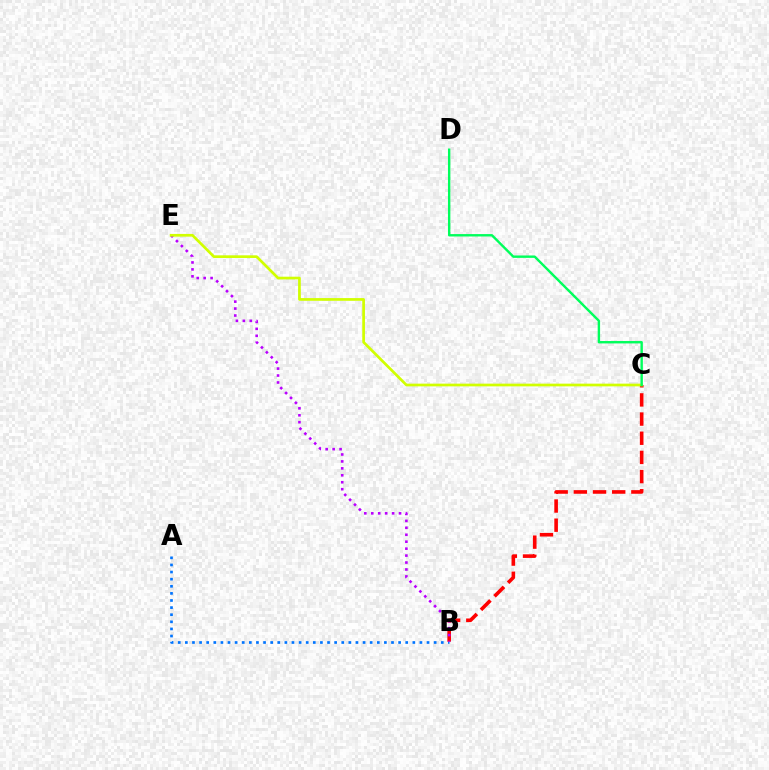{('A', 'B'): [{'color': '#0074ff', 'line_style': 'dotted', 'thickness': 1.93}], ('B', 'C'): [{'color': '#ff0000', 'line_style': 'dashed', 'thickness': 2.6}], ('B', 'E'): [{'color': '#b900ff', 'line_style': 'dotted', 'thickness': 1.89}], ('C', 'E'): [{'color': '#d1ff00', 'line_style': 'solid', 'thickness': 1.95}], ('C', 'D'): [{'color': '#00ff5c', 'line_style': 'solid', 'thickness': 1.73}]}